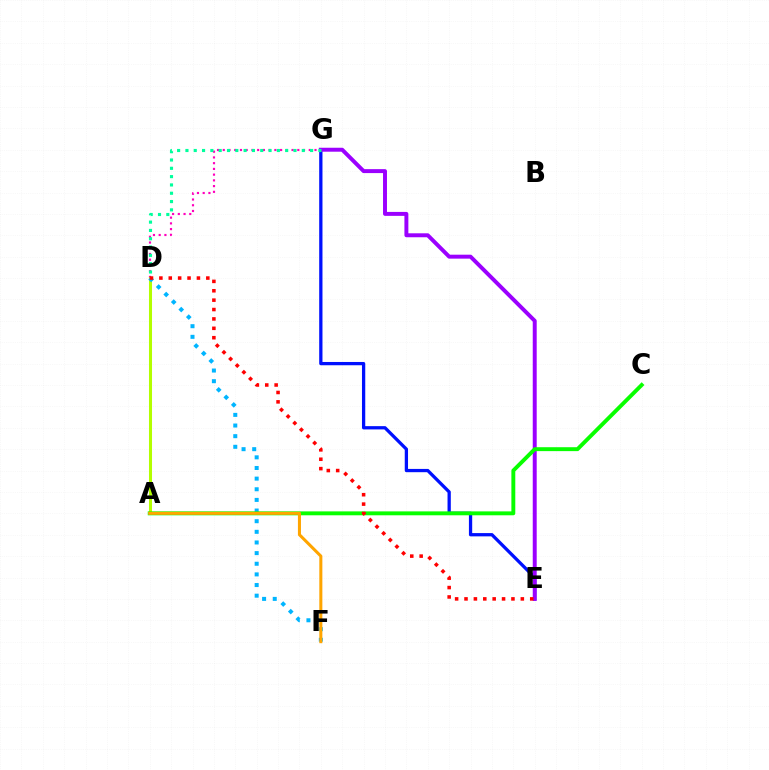{('E', 'G'): [{'color': '#0010ff', 'line_style': 'solid', 'thickness': 2.36}, {'color': '#9b00ff', 'line_style': 'solid', 'thickness': 2.84}], ('D', 'G'): [{'color': '#ff00bd', 'line_style': 'dotted', 'thickness': 1.56}, {'color': '#00ff9d', 'line_style': 'dotted', 'thickness': 2.26}], ('A', 'D'): [{'color': '#b3ff00', 'line_style': 'solid', 'thickness': 2.19}], ('D', 'F'): [{'color': '#00b5ff', 'line_style': 'dotted', 'thickness': 2.89}], ('A', 'C'): [{'color': '#08ff00', 'line_style': 'solid', 'thickness': 2.82}], ('A', 'F'): [{'color': '#ffa500', 'line_style': 'solid', 'thickness': 2.19}], ('D', 'E'): [{'color': '#ff0000', 'line_style': 'dotted', 'thickness': 2.55}]}